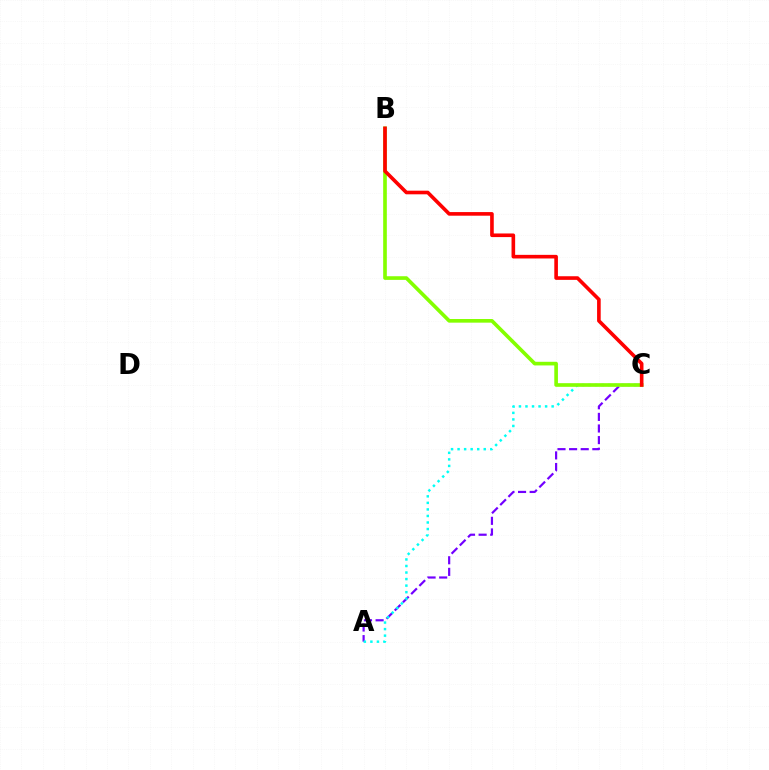{('A', 'C'): [{'color': '#7200ff', 'line_style': 'dashed', 'thickness': 1.58}, {'color': '#00fff6', 'line_style': 'dotted', 'thickness': 1.78}], ('B', 'C'): [{'color': '#84ff00', 'line_style': 'solid', 'thickness': 2.63}, {'color': '#ff0000', 'line_style': 'solid', 'thickness': 2.61}]}